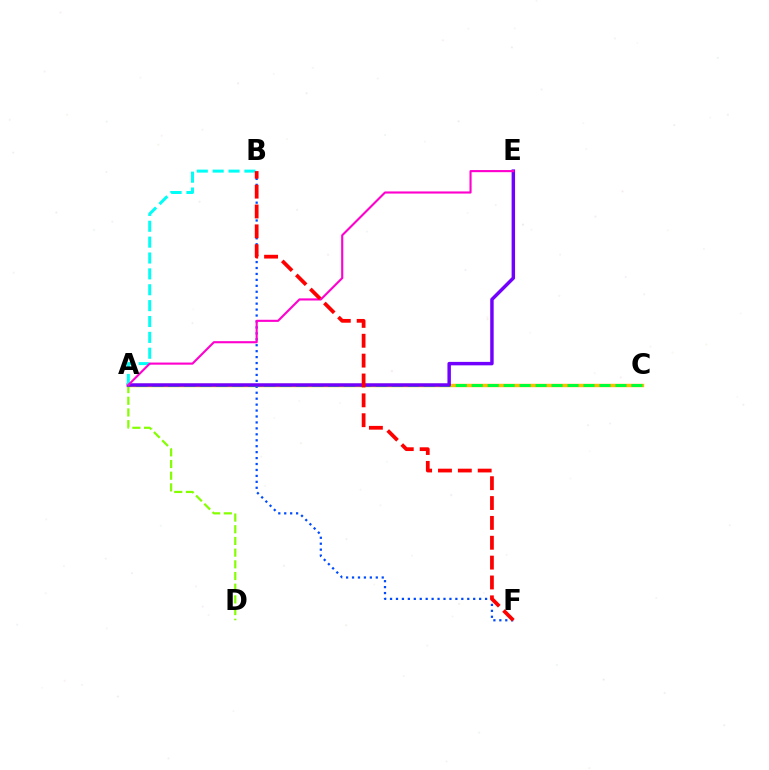{('A', 'C'): [{'color': '#ffbd00', 'line_style': 'solid', 'thickness': 2.46}, {'color': '#00ff39', 'line_style': 'dashed', 'thickness': 2.17}], ('B', 'F'): [{'color': '#004bff', 'line_style': 'dotted', 'thickness': 1.61}, {'color': '#ff0000', 'line_style': 'dashed', 'thickness': 2.7}], ('A', 'D'): [{'color': '#84ff00', 'line_style': 'dashed', 'thickness': 1.59}], ('A', 'E'): [{'color': '#7200ff', 'line_style': 'solid', 'thickness': 2.48}, {'color': '#ff00cf', 'line_style': 'solid', 'thickness': 1.53}], ('A', 'B'): [{'color': '#00fff6', 'line_style': 'dashed', 'thickness': 2.16}]}